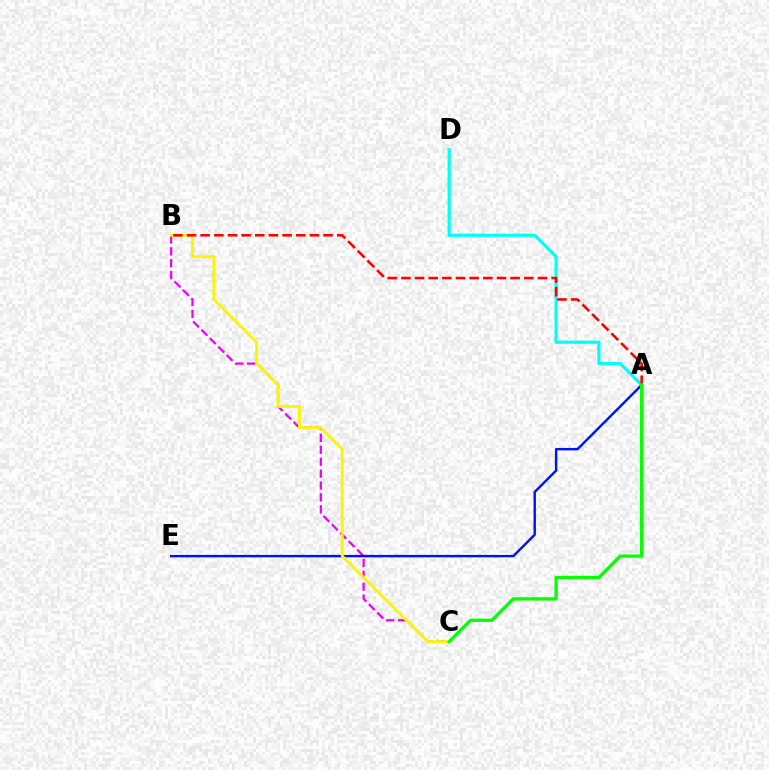{('A', 'D'): [{'color': '#00fff6', 'line_style': 'solid', 'thickness': 2.29}], ('B', 'C'): [{'color': '#ee00ff', 'line_style': 'dashed', 'thickness': 1.62}, {'color': '#fcf500', 'line_style': 'solid', 'thickness': 2.06}], ('A', 'E'): [{'color': '#0010ff', 'line_style': 'solid', 'thickness': 1.73}], ('A', 'B'): [{'color': '#ff0000', 'line_style': 'dashed', 'thickness': 1.85}], ('A', 'C'): [{'color': '#08ff00', 'line_style': 'solid', 'thickness': 2.39}]}